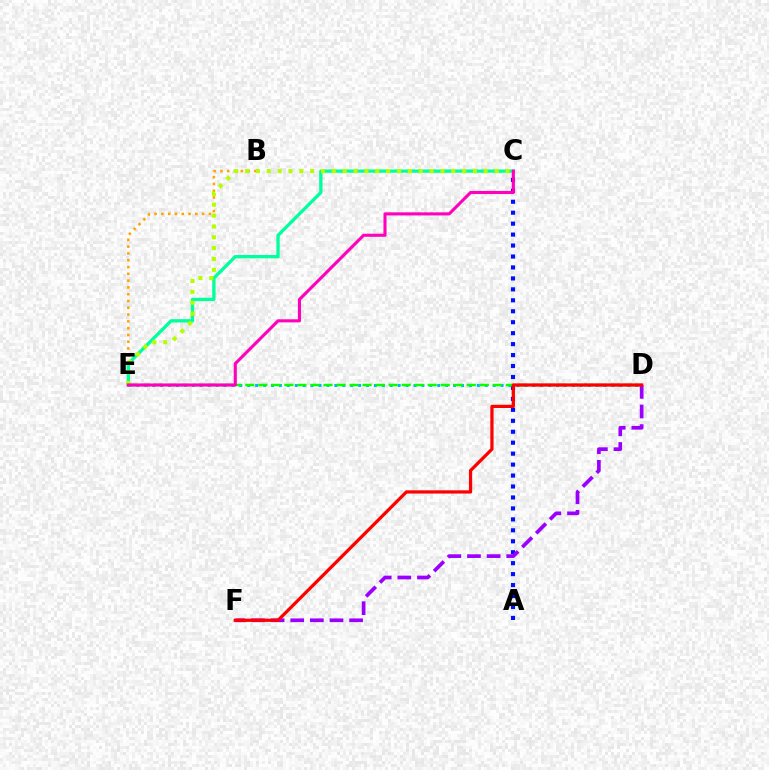{('A', 'C'): [{'color': '#0010ff', 'line_style': 'dotted', 'thickness': 2.98}], ('D', 'F'): [{'color': '#9b00ff', 'line_style': 'dashed', 'thickness': 2.67}, {'color': '#ff0000', 'line_style': 'solid', 'thickness': 2.33}], ('B', 'E'): [{'color': '#ffa500', 'line_style': 'dotted', 'thickness': 1.84}], ('C', 'E'): [{'color': '#00ff9d', 'line_style': 'solid', 'thickness': 2.38}, {'color': '#b3ff00', 'line_style': 'dotted', 'thickness': 2.95}, {'color': '#ff00bd', 'line_style': 'solid', 'thickness': 2.23}], ('D', 'E'): [{'color': '#00b5ff', 'line_style': 'dotted', 'thickness': 2.15}, {'color': '#08ff00', 'line_style': 'dashed', 'thickness': 1.77}]}